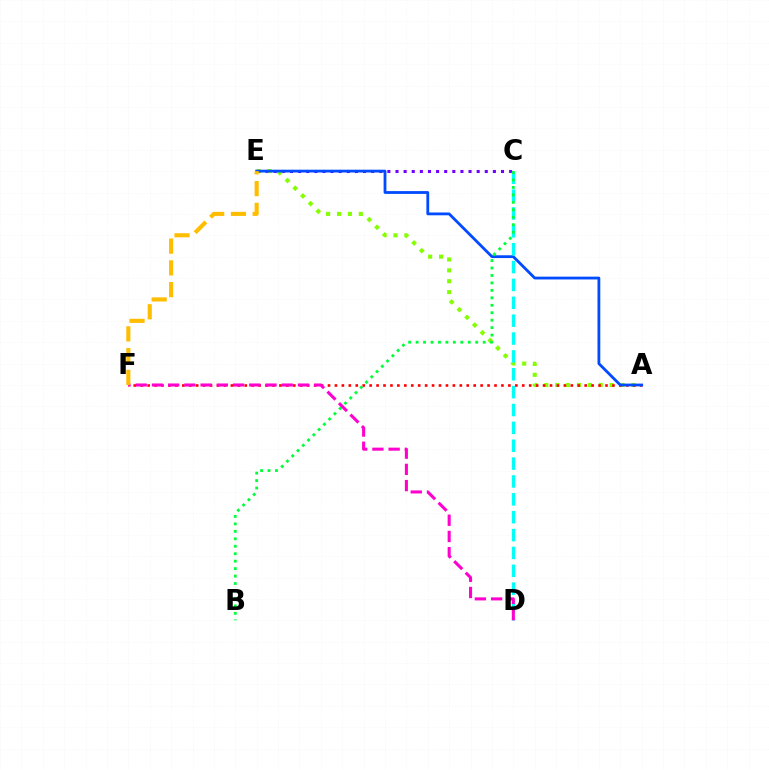{('C', 'E'): [{'color': '#7200ff', 'line_style': 'dotted', 'thickness': 2.21}], ('A', 'E'): [{'color': '#84ff00', 'line_style': 'dotted', 'thickness': 2.96}, {'color': '#004bff', 'line_style': 'solid', 'thickness': 2.01}], ('A', 'F'): [{'color': '#ff0000', 'line_style': 'dotted', 'thickness': 1.88}], ('C', 'D'): [{'color': '#00fff6', 'line_style': 'dashed', 'thickness': 2.43}], ('B', 'C'): [{'color': '#00ff39', 'line_style': 'dotted', 'thickness': 2.03}], ('D', 'F'): [{'color': '#ff00cf', 'line_style': 'dashed', 'thickness': 2.2}], ('E', 'F'): [{'color': '#ffbd00', 'line_style': 'dashed', 'thickness': 2.96}]}